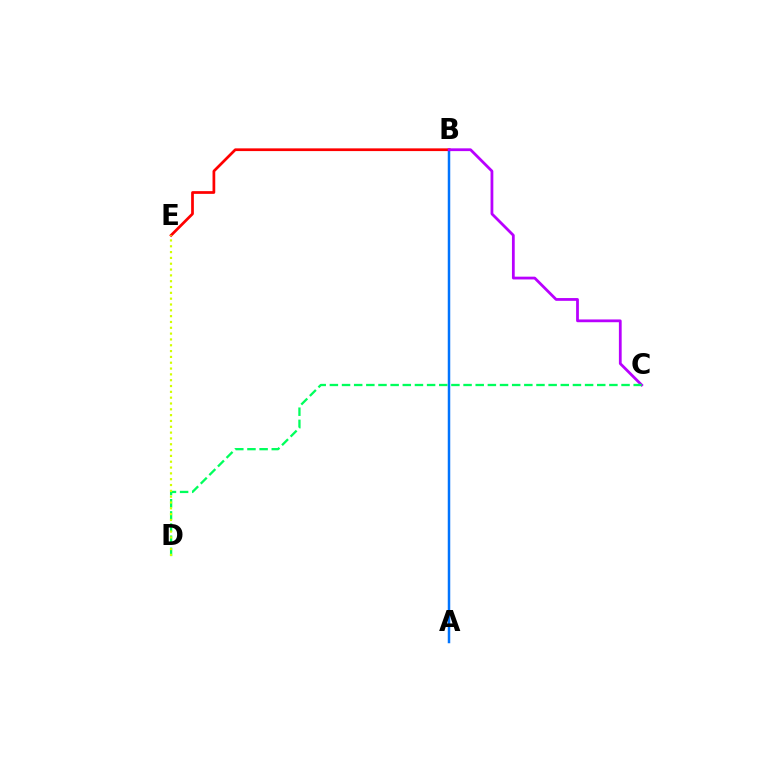{('A', 'B'): [{'color': '#0074ff', 'line_style': 'solid', 'thickness': 1.79}], ('B', 'E'): [{'color': '#ff0000', 'line_style': 'solid', 'thickness': 1.96}], ('B', 'C'): [{'color': '#b900ff', 'line_style': 'solid', 'thickness': 2.0}], ('C', 'D'): [{'color': '#00ff5c', 'line_style': 'dashed', 'thickness': 1.65}], ('D', 'E'): [{'color': '#d1ff00', 'line_style': 'dotted', 'thickness': 1.58}]}